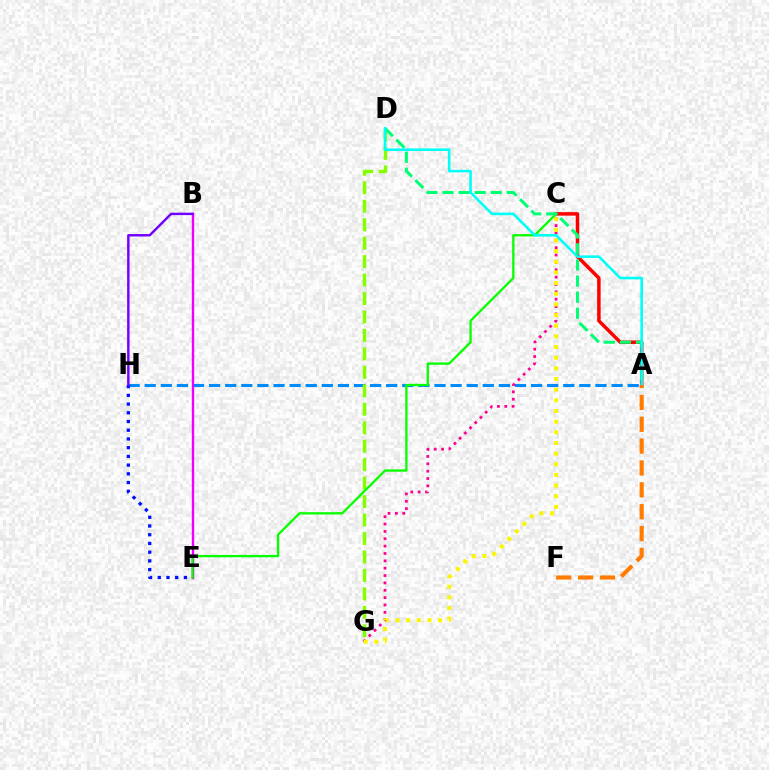{('A', 'H'): [{'color': '#008cff', 'line_style': 'dashed', 'thickness': 2.19}], ('C', 'G'): [{'color': '#ff0094', 'line_style': 'dotted', 'thickness': 2.0}, {'color': '#fcf500', 'line_style': 'dotted', 'thickness': 2.9}], ('D', 'G'): [{'color': '#84ff00', 'line_style': 'dashed', 'thickness': 2.51}], ('E', 'H'): [{'color': '#0010ff', 'line_style': 'dotted', 'thickness': 2.37}], ('A', 'C'): [{'color': '#ff0000', 'line_style': 'solid', 'thickness': 2.51}], ('B', 'E'): [{'color': '#ee00ff', 'line_style': 'solid', 'thickness': 1.73}], ('C', 'E'): [{'color': '#08ff00', 'line_style': 'solid', 'thickness': 1.67}], ('B', 'H'): [{'color': '#7200ff', 'line_style': 'solid', 'thickness': 1.75}], ('A', 'D'): [{'color': '#00ff74', 'line_style': 'dashed', 'thickness': 2.18}, {'color': '#00fff6', 'line_style': 'solid', 'thickness': 1.86}], ('A', 'F'): [{'color': '#ff7c00', 'line_style': 'dashed', 'thickness': 2.97}]}